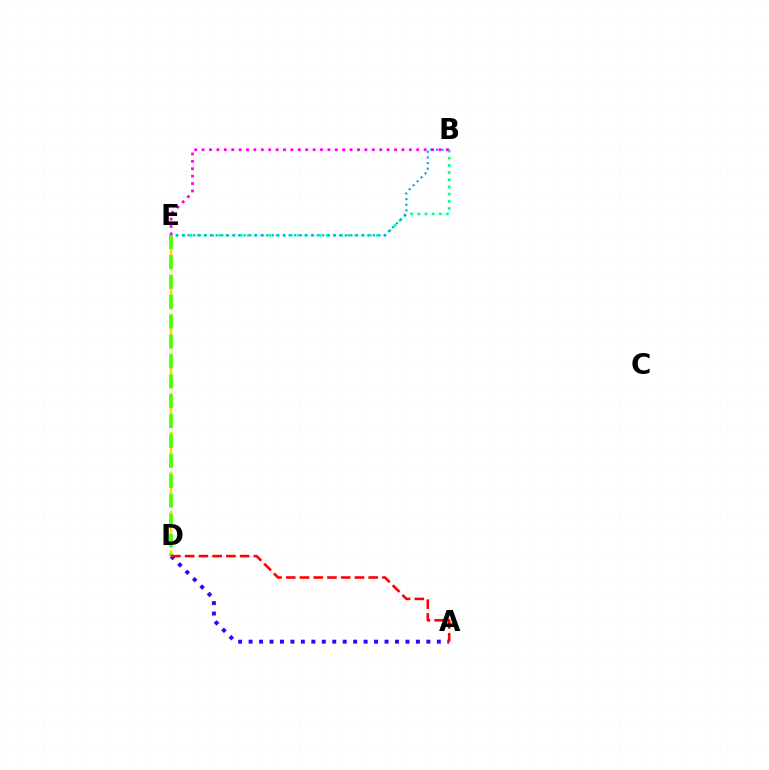{('B', 'E'): [{'color': '#00ff86', 'line_style': 'dotted', 'thickness': 1.95}, {'color': '#009eff', 'line_style': 'dotted', 'thickness': 1.53}, {'color': '#ff00ed', 'line_style': 'dotted', 'thickness': 2.01}], ('D', 'E'): [{'color': '#ffd500', 'line_style': 'dashed', 'thickness': 1.78}, {'color': '#4fff00', 'line_style': 'dashed', 'thickness': 2.7}], ('A', 'D'): [{'color': '#3700ff', 'line_style': 'dotted', 'thickness': 2.84}, {'color': '#ff0000', 'line_style': 'dashed', 'thickness': 1.87}]}